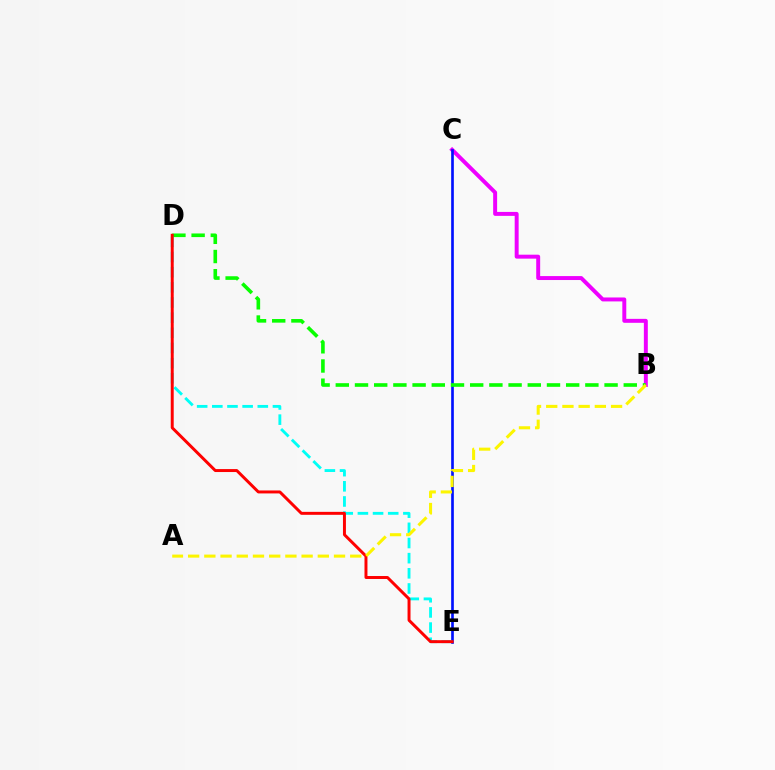{('B', 'C'): [{'color': '#ee00ff', 'line_style': 'solid', 'thickness': 2.84}], ('C', 'E'): [{'color': '#0010ff', 'line_style': 'solid', 'thickness': 1.92}], ('B', 'D'): [{'color': '#08ff00', 'line_style': 'dashed', 'thickness': 2.61}], ('D', 'E'): [{'color': '#00fff6', 'line_style': 'dashed', 'thickness': 2.06}, {'color': '#ff0000', 'line_style': 'solid', 'thickness': 2.13}], ('A', 'B'): [{'color': '#fcf500', 'line_style': 'dashed', 'thickness': 2.2}]}